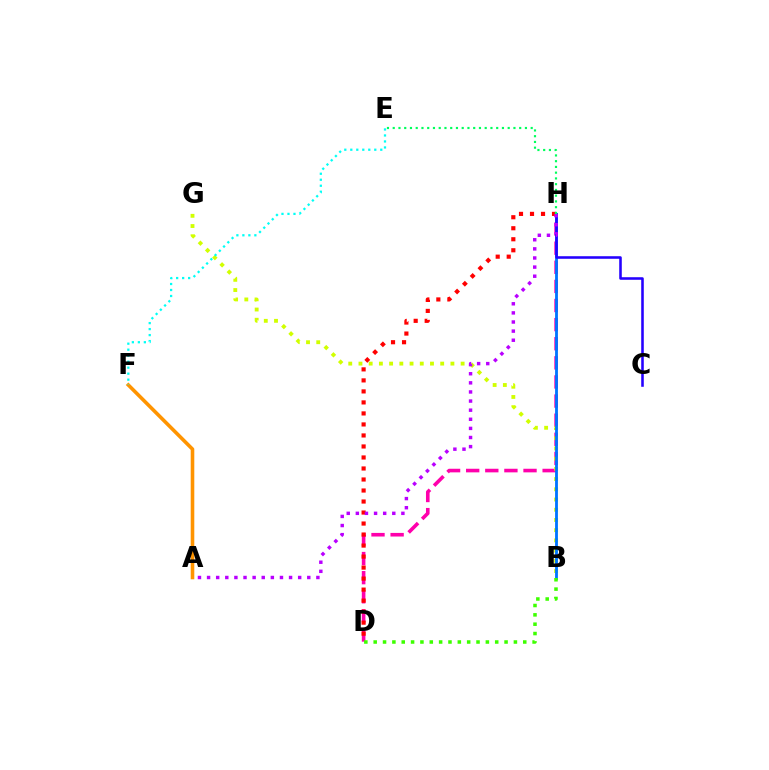{('D', 'H'): [{'color': '#ff00ac', 'line_style': 'dashed', 'thickness': 2.6}, {'color': '#ff0000', 'line_style': 'dotted', 'thickness': 2.99}], ('B', 'G'): [{'color': '#d1ff00', 'line_style': 'dotted', 'thickness': 2.78}], ('B', 'H'): [{'color': '#0074ff', 'line_style': 'solid', 'thickness': 2.03}], ('B', 'D'): [{'color': '#3dff00', 'line_style': 'dotted', 'thickness': 2.54}], ('C', 'H'): [{'color': '#2500ff', 'line_style': 'solid', 'thickness': 1.85}], ('A', 'F'): [{'color': '#ff9400', 'line_style': 'solid', 'thickness': 2.59}], ('A', 'H'): [{'color': '#b900ff', 'line_style': 'dotted', 'thickness': 2.48}], ('E', 'F'): [{'color': '#00fff6', 'line_style': 'dotted', 'thickness': 1.63}], ('E', 'H'): [{'color': '#00ff5c', 'line_style': 'dotted', 'thickness': 1.56}]}